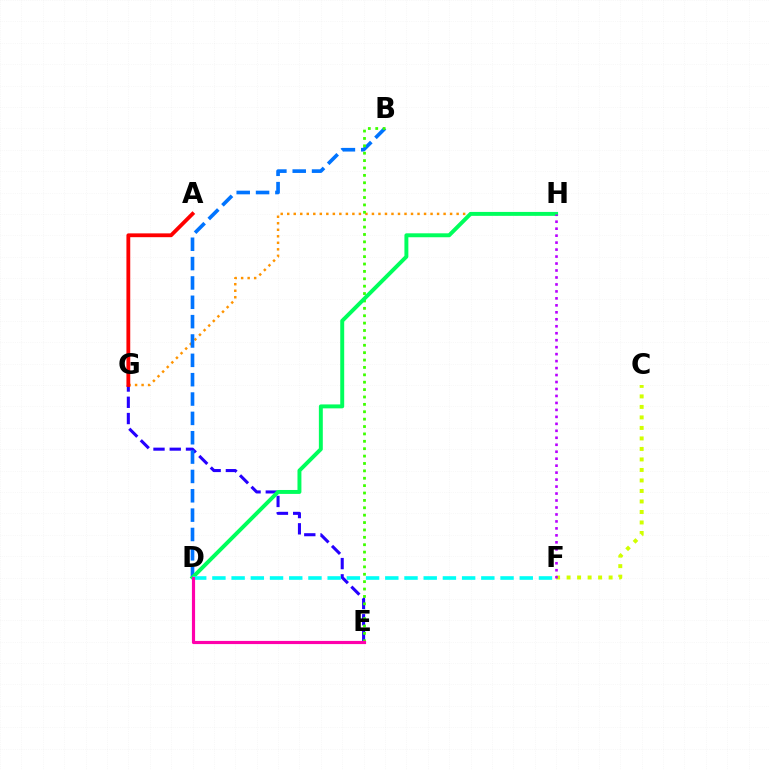{('G', 'H'): [{'color': '#ff9400', 'line_style': 'dotted', 'thickness': 1.77}], ('E', 'G'): [{'color': '#2500ff', 'line_style': 'dashed', 'thickness': 2.21}], ('B', 'D'): [{'color': '#0074ff', 'line_style': 'dashed', 'thickness': 2.63}], ('B', 'E'): [{'color': '#3dff00', 'line_style': 'dotted', 'thickness': 2.01}], ('D', 'H'): [{'color': '#00ff5c', 'line_style': 'solid', 'thickness': 2.83}], ('D', 'F'): [{'color': '#00fff6', 'line_style': 'dashed', 'thickness': 2.61}], ('A', 'G'): [{'color': '#ff0000', 'line_style': 'solid', 'thickness': 2.74}], ('C', 'F'): [{'color': '#d1ff00', 'line_style': 'dotted', 'thickness': 2.85}], ('D', 'E'): [{'color': '#ff00ac', 'line_style': 'solid', 'thickness': 2.28}], ('F', 'H'): [{'color': '#b900ff', 'line_style': 'dotted', 'thickness': 1.89}]}